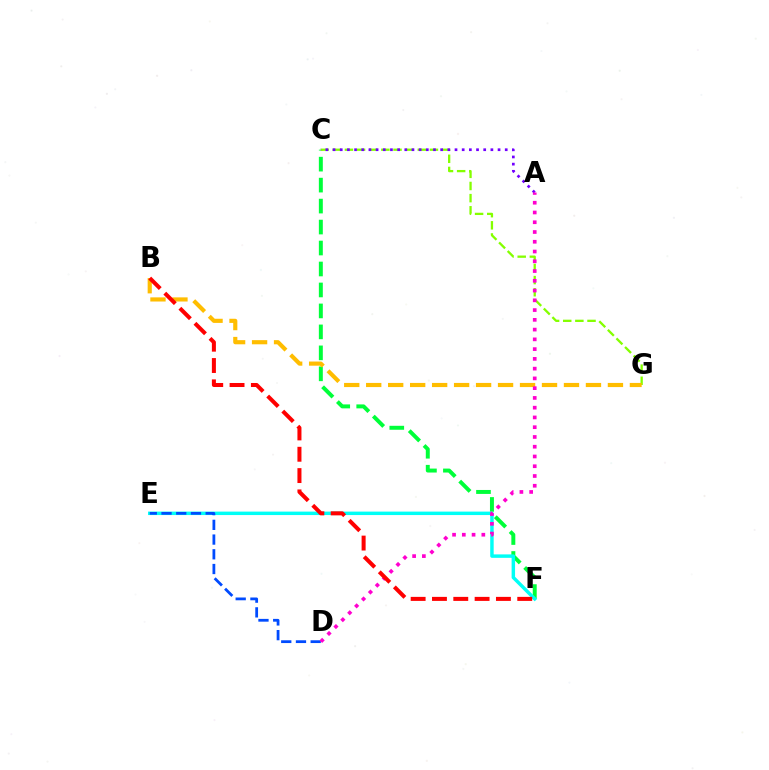{('C', 'F'): [{'color': '#00ff39', 'line_style': 'dashed', 'thickness': 2.85}], ('E', 'F'): [{'color': '#00fff6', 'line_style': 'solid', 'thickness': 2.48}], ('D', 'E'): [{'color': '#004bff', 'line_style': 'dashed', 'thickness': 2.0}], ('C', 'G'): [{'color': '#84ff00', 'line_style': 'dashed', 'thickness': 1.65}], ('A', 'C'): [{'color': '#7200ff', 'line_style': 'dotted', 'thickness': 1.95}], ('B', 'G'): [{'color': '#ffbd00', 'line_style': 'dashed', 'thickness': 2.99}], ('A', 'D'): [{'color': '#ff00cf', 'line_style': 'dotted', 'thickness': 2.65}], ('B', 'F'): [{'color': '#ff0000', 'line_style': 'dashed', 'thickness': 2.9}]}